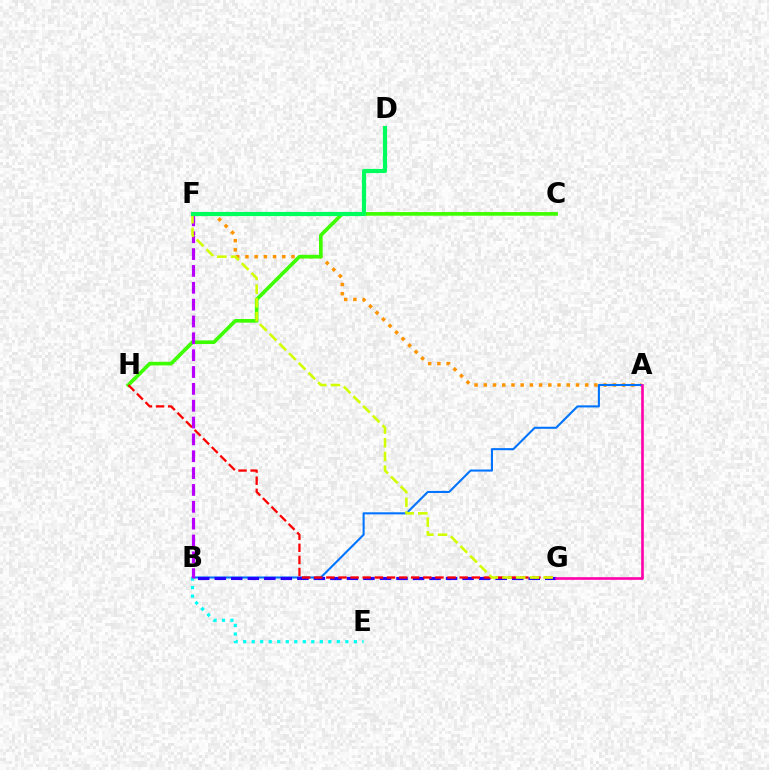{('A', 'F'): [{'color': '#ff9400', 'line_style': 'dotted', 'thickness': 2.5}], ('A', 'B'): [{'color': '#0074ff', 'line_style': 'solid', 'thickness': 1.5}], ('B', 'E'): [{'color': '#00fff6', 'line_style': 'dotted', 'thickness': 2.31}], ('C', 'H'): [{'color': '#3dff00', 'line_style': 'solid', 'thickness': 2.63}], ('B', 'G'): [{'color': '#2500ff', 'line_style': 'dashed', 'thickness': 2.24}], ('G', 'H'): [{'color': '#ff0000', 'line_style': 'dashed', 'thickness': 1.65}], ('B', 'F'): [{'color': '#b900ff', 'line_style': 'dashed', 'thickness': 2.29}], ('F', 'G'): [{'color': '#d1ff00', 'line_style': 'dashed', 'thickness': 1.86}], ('D', 'F'): [{'color': '#00ff5c', 'line_style': 'solid', 'thickness': 3.0}], ('A', 'G'): [{'color': '#ff00ac', 'line_style': 'solid', 'thickness': 1.89}]}